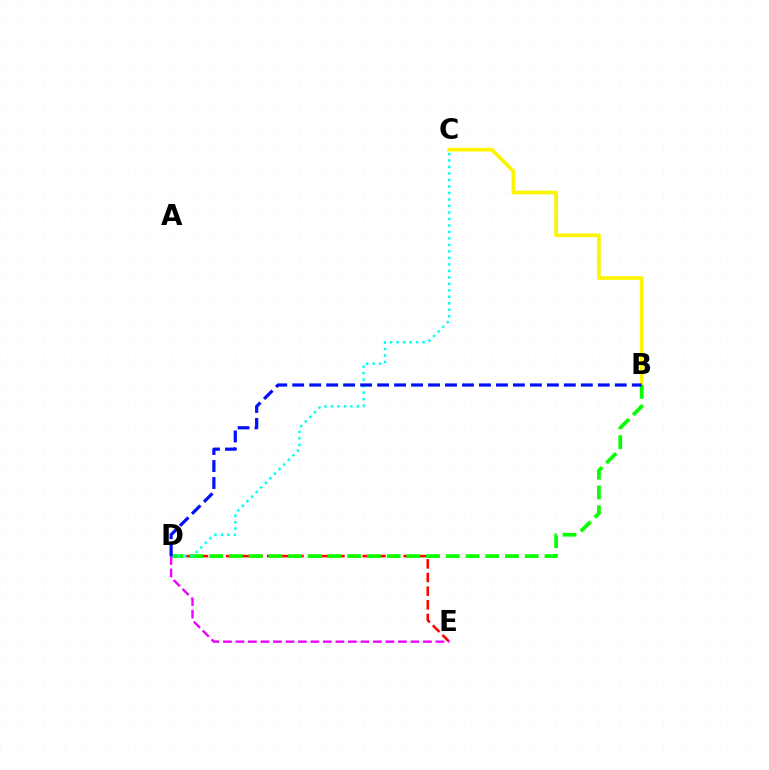{('D', 'E'): [{'color': '#ff0000', 'line_style': 'dashed', 'thickness': 1.85}, {'color': '#ee00ff', 'line_style': 'dashed', 'thickness': 1.7}], ('B', 'C'): [{'color': '#fcf500', 'line_style': 'solid', 'thickness': 2.65}], ('B', 'D'): [{'color': '#08ff00', 'line_style': 'dashed', 'thickness': 2.68}, {'color': '#0010ff', 'line_style': 'dashed', 'thickness': 2.31}], ('C', 'D'): [{'color': '#00fff6', 'line_style': 'dotted', 'thickness': 1.76}]}